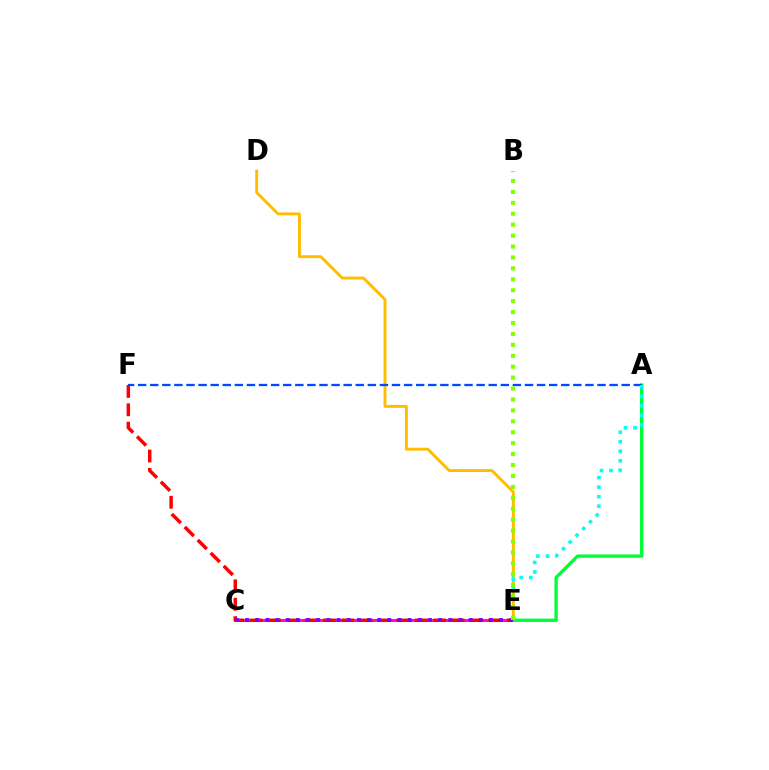{('C', 'E'): [{'color': '#ff00cf', 'line_style': 'solid', 'thickness': 2.06}, {'color': '#7200ff', 'line_style': 'dotted', 'thickness': 2.76}], ('E', 'F'): [{'color': '#ff0000', 'line_style': 'dashed', 'thickness': 2.5}], ('D', 'E'): [{'color': '#ffbd00', 'line_style': 'solid', 'thickness': 2.09}], ('A', 'E'): [{'color': '#00ff39', 'line_style': 'solid', 'thickness': 2.42}, {'color': '#00fff6', 'line_style': 'dotted', 'thickness': 2.59}], ('A', 'F'): [{'color': '#004bff', 'line_style': 'dashed', 'thickness': 1.64}], ('B', 'E'): [{'color': '#84ff00', 'line_style': 'dotted', 'thickness': 2.97}]}